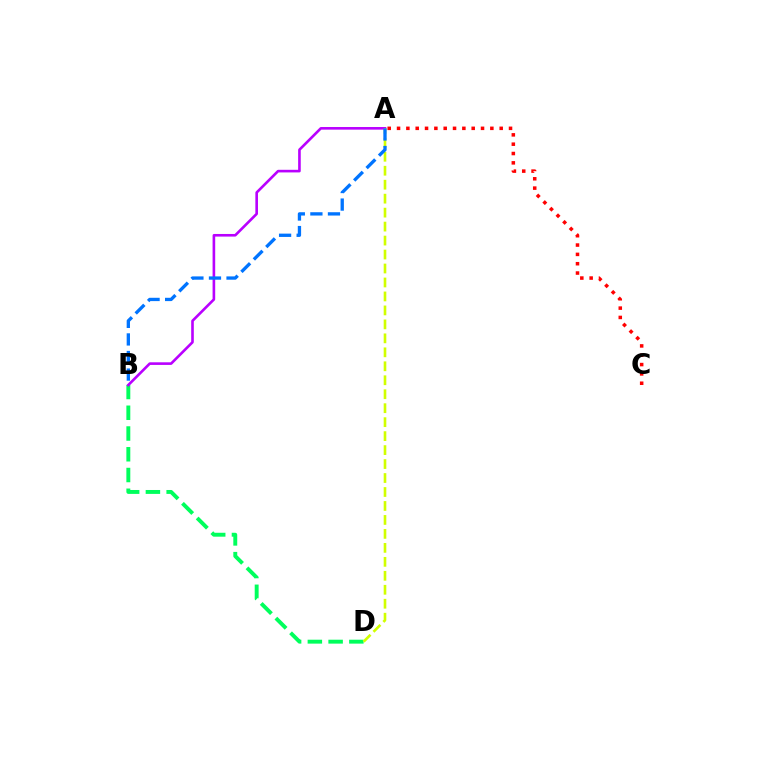{('A', 'C'): [{'color': '#ff0000', 'line_style': 'dotted', 'thickness': 2.54}], ('B', 'D'): [{'color': '#00ff5c', 'line_style': 'dashed', 'thickness': 2.82}], ('A', 'B'): [{'color': '#b900ff', 'line_style': 'solid', 'thickness': 1.89}, {'color': '#0074ff', 'line_style': 'dashed', 'thickness': 2.39}], ('A', 'D'): [{'color': '#d1ff00', 'line_style': 'dashed', 'thickness': 1.9}]}